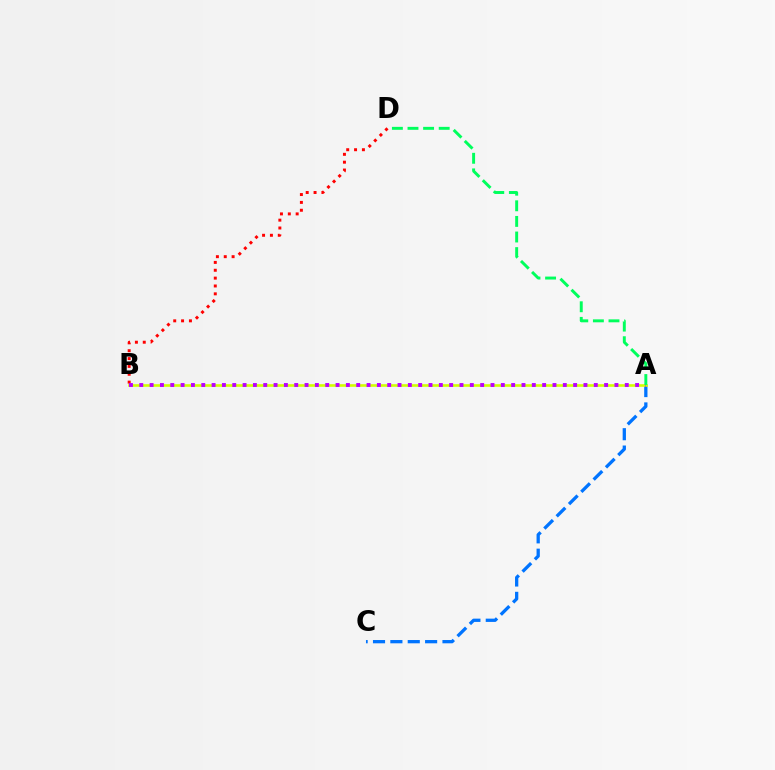{('A', 'C'): [{'color': '#0074ff', 'line_style': 'dashed', 'thickness': 2.36}], ('A', 'B'): [{'color': '#d1ff00', 'line_style': 'solid', 'thickness': 1.88}, {'color': '#b900ff', 'line_style': 'dotted', 'thickness': 2.81}], ('B', 'D'): [{'color': '#ff0000', 'line_style': 'dotted', 'thickness': 2.13}], ('A', 'D'): [{'color': '#00ff5c', 'line_style': 'dashed', 'thickness': 2.12}]}